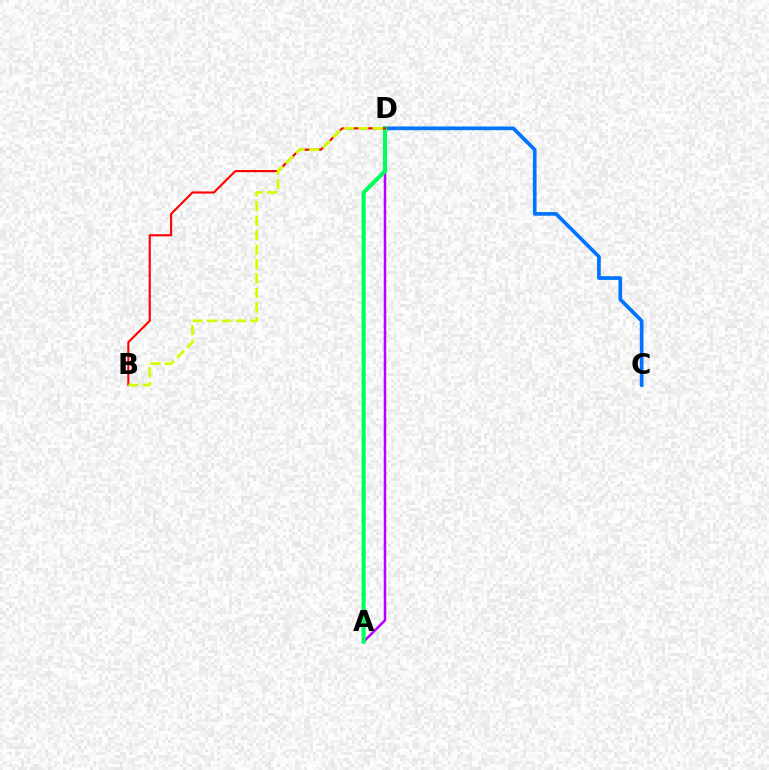{('C', 'D'): [{'color': '#0074ff', 'line_style': 'solid', 'thickness': 2.66}], ('A', 'D'): [{'color': '#b900ff', 'line_style': 'solid', 'thickness': 1.8}, {'color': '#00ff5c', 'line_style': 'solid', 'thickness': 2.96}], ('B', 'D'): [{'color': '#ff0000', 'line_style': 'solid', 'thickness': 1.52}, {'color': '#d1ff00', 'line_style': 'dashed', 'thickness': 1.97}]}